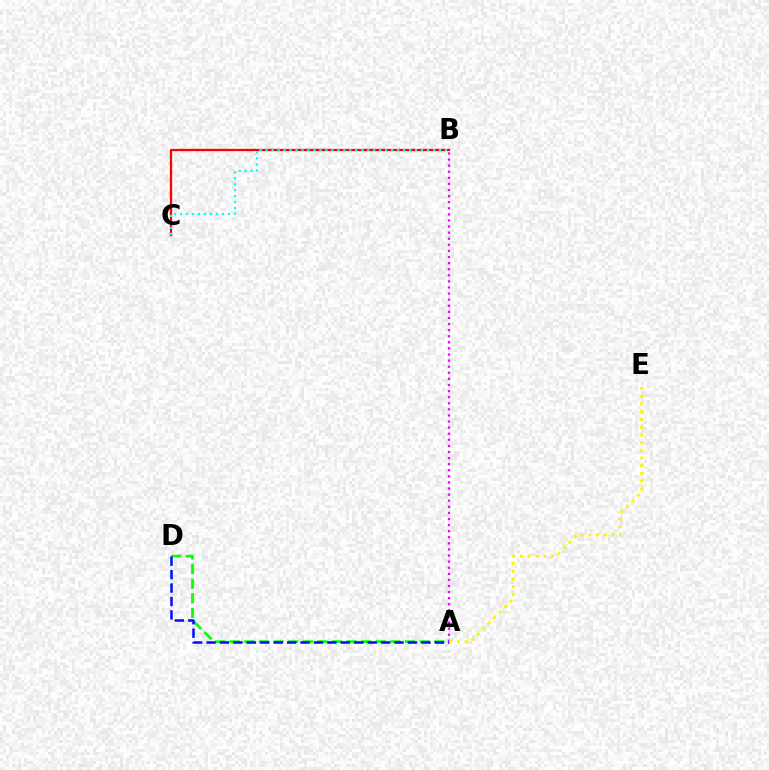{('B', 'C'): [{'color': '#ff0000', 'line_style': 'solid', 'thickness': 1.65}, {'color': '#00fff6', 'line_style': 'dotted', 'thickness': 1.63}], ('A', 'D'): [{'color': '#08ff00', 'line_style': 'dashed', 'thickness': 1.99}, {'color': '#0010ff', 'line_style': 'dashed', 'thickness': 1.82}], ('A', 'B'): [{'color': '#ee00ff', 'line_style': 'dotted', 'thickness': 1.66}], ('A', 'E'): [{'color': '#fcf500', 'line_style': 'dotted', 'thickness': 2.1}]}